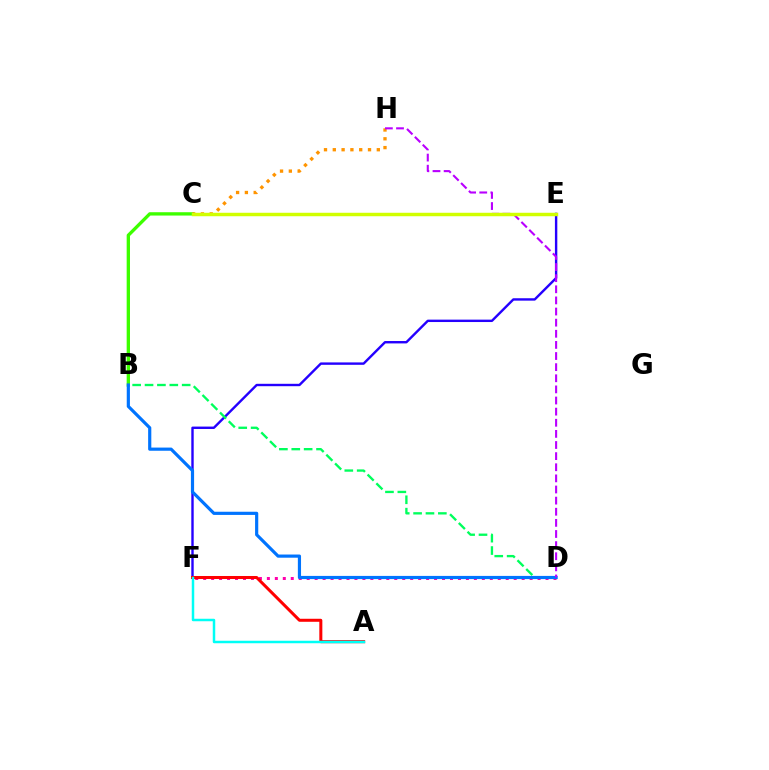{('E', 'F'): [{'color': '#2500ff', 'line_style': 'solid', 'thickness': 1.73}], ('B', 'D'): [{'color': '#00ff5c', 'line_style': 'dashed', 'thickness': 1.68}, {'color': '#0074ff', 'line_style': 'solid', 'thickness': 2.29}], ('B', 'C'): [{'color': '#3dff00', 'line_style': 'solid', 'thickness': 2.4}], ('D', 'F'): [{'color': '#ff00ac', 'line_style': 'dotted', 'thickness': 2.16}], ('C', 'H'): [{'color': '#ff9400', 'line_style': 'dotted', 'thickness': 2.39}], ('A', 'F'): [{'color': '#ff0000', 'line_style': 'solid', 'thickness': 2.17}, {'color': '#00fff6', 'line_style': 'solid', 'thickness': 1.79}], ('D', 'H'): [{'color': '#b900ff', 'line_style': 'dashed', 'thickness': 1.51}], ('C', 'E'): [{'color': '#d1ff00', 'line_style': 'solid', 'thickness': 2.49}]}